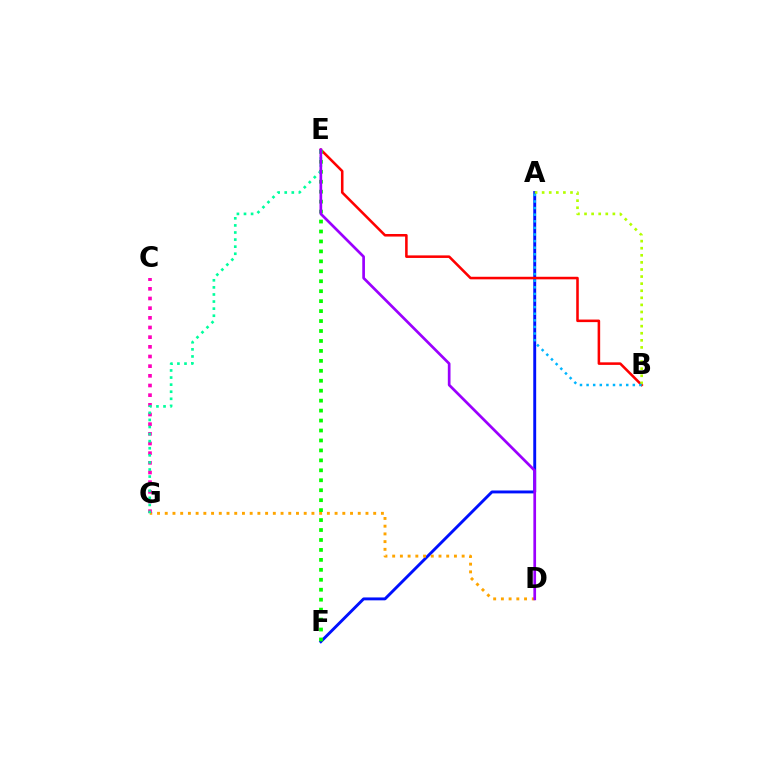{('A', 'F'): [{'color': '#0010ff', 'line_style': 'solid', 'thickness': 2.09}], ('D', 'G'): [{'color': '#ffa500', 'line_style': 'dotted', 'thickness': 2.1}], ('B', 'E'): [{'color': '#ff0000', 'line_style': 'solid', 'thickness': 1.84}], ('A', 'B'): [{'color': '#b3ff00', 'line_style': 'dotted', 'thickness': 1.93}, {'color': '#00b5ff', 'line_style': 'dotted', 'thickness': 1.79}], ('E', 'F'): [{'color': '#08ff00', 'line_style': 'dotted', 'thickness': 2.7}], ('C', 'G'): [{'color': '#ff00bd', 'line_style': 'dotted', 'thickness': 2.63}], ('E', 'G'): [{'color': '#00ff9d', 'line_style': 'dotted', 'thickness': 1.92}], ('D', 'E'): [{'color': '#9b00ff', 'line_style': 'solid', 'thickness': 1.94}]}